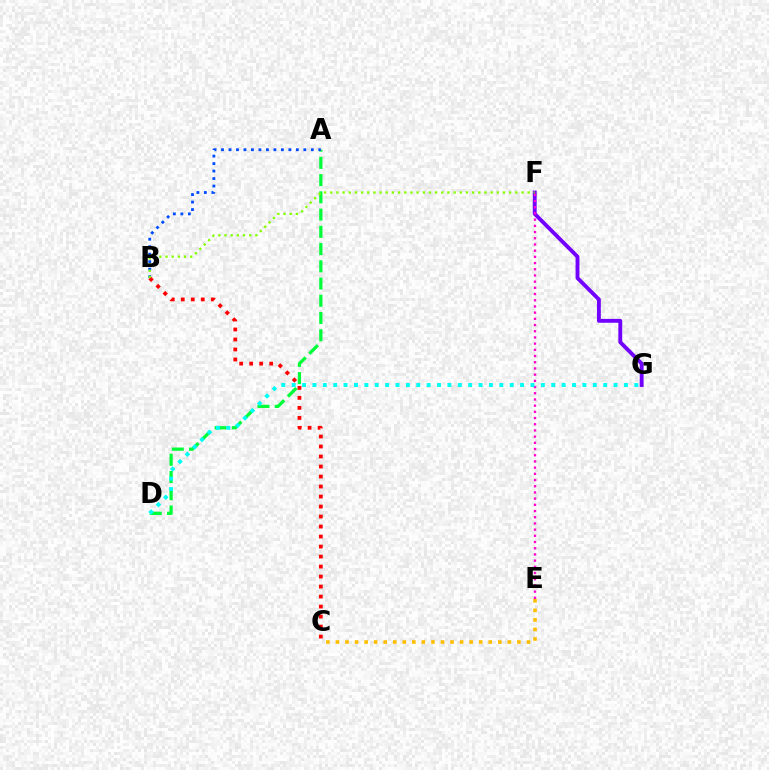{('A', 'D'): [{'color': '#00ff39', 'line_style': 'dashed', 'thickness': 2.34}], ('F', 'G'): [{'color': '#7200ff', 'line_style': 'solid', 'thickness': 2.78}], ('A', 'B'): [{'color': '#004bff', 'line_style': 'dotted', 'thickness': 2.03}], ('E', 'F'): [{'color': '#ff00cf', 'line_style': 'dotted', 'thickness': 1.68}], ('B', 'C'): [{'color': '#ff0000', 'line_style': 'dotted', 'thickness': 2.72}], ('B', 'F'): [{'color': '#84ff00', 'line_style': 'dotted', 'thickness': 1.68}], ('C', 'E'): [{'color': '#ffbd00', 'line_style': 'dotted', 'thickness': 2.59}], ('D', 'G'): [{'color': '#00fff6', 'line_style': 'dotted', 'thickness': 2.82}]}